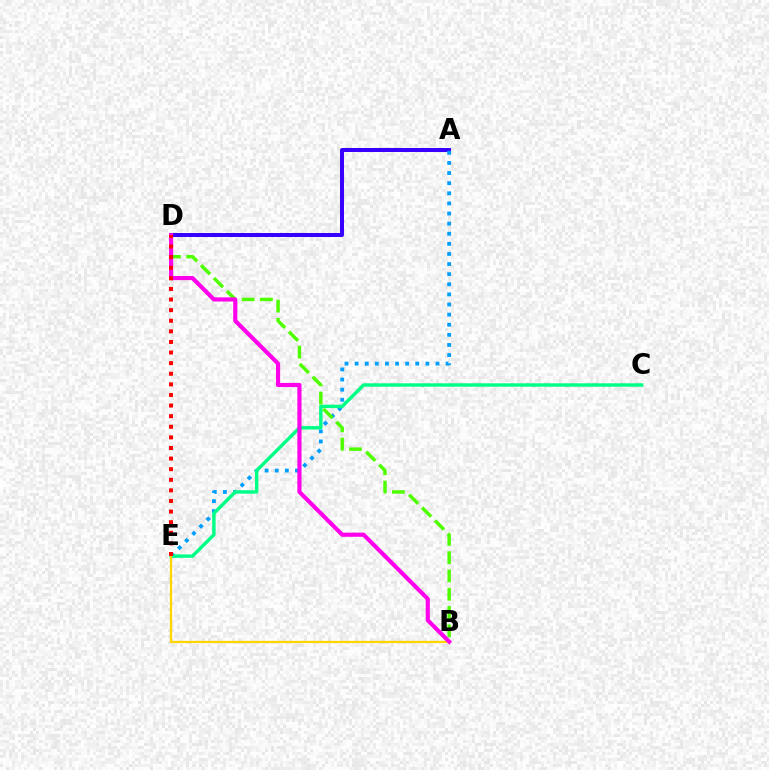{('A', 'D'): [{'color': '#3700ff', 'line_style': 'solid', 'thickness': 2.88}], ('A', 'E'): [{'color': '#009eff', 'line_style': 'dotted', 'thickness': 2.75}], ('C', 'E'): [{'color': '#00ff86', 'line_style': 'solid', 'thickness': 2.46}], ('B', 'D'): [{'color': '#4fff00', 'line_style': 'dashed', 'thickness': 2.48}, {'color': '#ff00ed', 'line_style': 'solid', 'thickness': 2.98}], ('B', 'E'): [{'color': '#ffd500', 'line_style': 'solid', 'thickness': 1.64}], ('D', 'E'): [{'color': '#ff0000', 'line_style': 'dotted', 'thickness': 2.88}]}